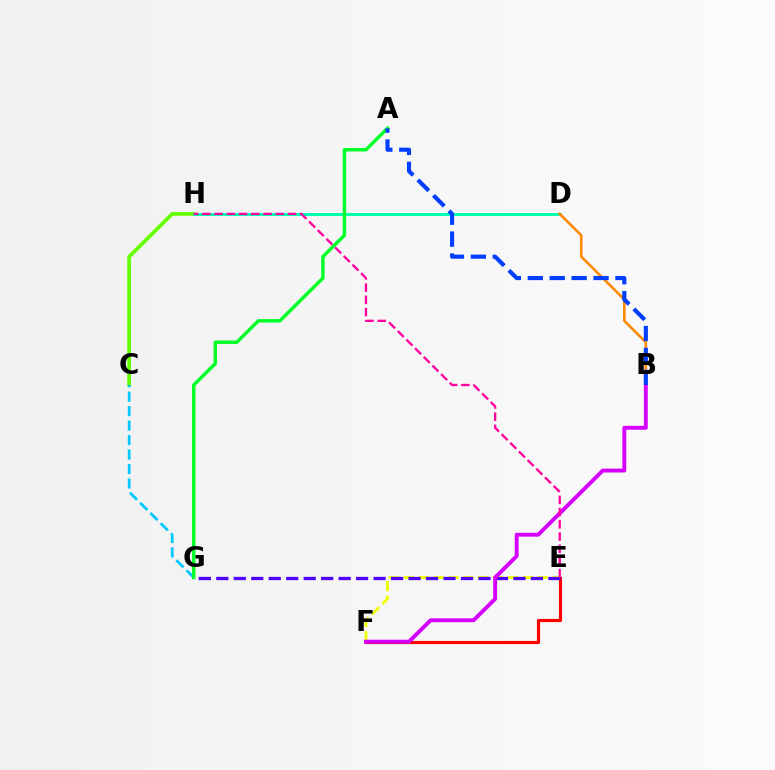{('E', 'F'): [{'color': '#ff0000', 'line_style': 'solid', 'thickness': 2.26}, {'color': '#eeff00', 'line_style': 'dashed', 'thickness': 2.02}], ('C', 'H'): [{'color': '#66ff00', 'line_style': 'solid', 'thickness': 2.68}], ('C', 'G'): [{'color': '#00c7ff', 'line_style': 'dashed', 'thickness': 1.97}], ('D', 'H'): [{'color': '#00ffaf', 'line_style': 'solid', 'thickness': 2.1}], ('B', 'D'): [{'color': '#ff8800', 'line_style': 'solid', 'thickness': 1.83}], ('E', 'G'): [{'color': '#4f00ff', 'line_style': 'dashed', 'thickness': 2.37}], ('B', 'F'): [{'color': '#d600ff', 'line_style': 'solid', 'thickness': 2.8}], ('E', 'H'): [{'color': '#ff00a0', 'line_style': 'dashed', 'thickness': 1.66}], ('A', 'G'): [{'color': '#00ff27', 'line_style': 'solid', 'thickness': 2.47}], ('A', 'B'): [{'color': '#003fff', 'line_style': 'dashed', 'thickness': 2.98}]}